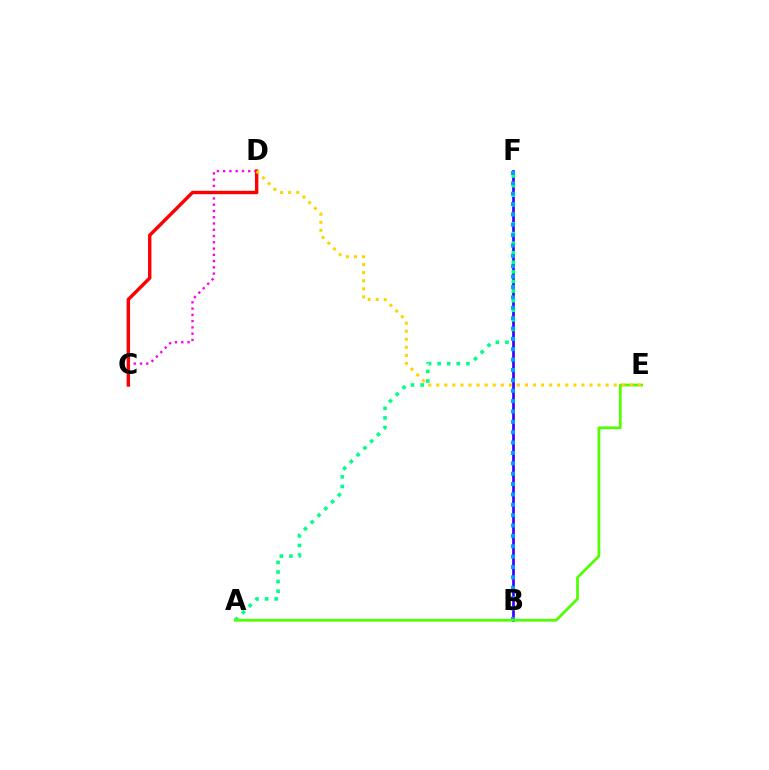{('C', 'D'): [{'color': '#ff00ed', 'line_style': 'dotted', 'thickness': 1.7}, {'color': '#ff0000', 'line_style': 'solid', 'thickness': 2.45}], ('B', 'F'): [{'color': '#3700ff', 'line_style': 'solid', 'thickness': 1.93}, {'color': '#009eff', 'line_style': 'dotted', 'thickness': 2.82}], ('A', 'F'): [{'color': '#00ff86', 'line_style': 'dotted', 'thickness': 2.6}], ('A', 'E'): [{'color': '#4fff00', 'line_style': 'solid', 'thickness': 1.96}], ('D', 'E'): [{'color': '#ffd500', 'line_style': 'dotted', 'thickness': 2.19}]}